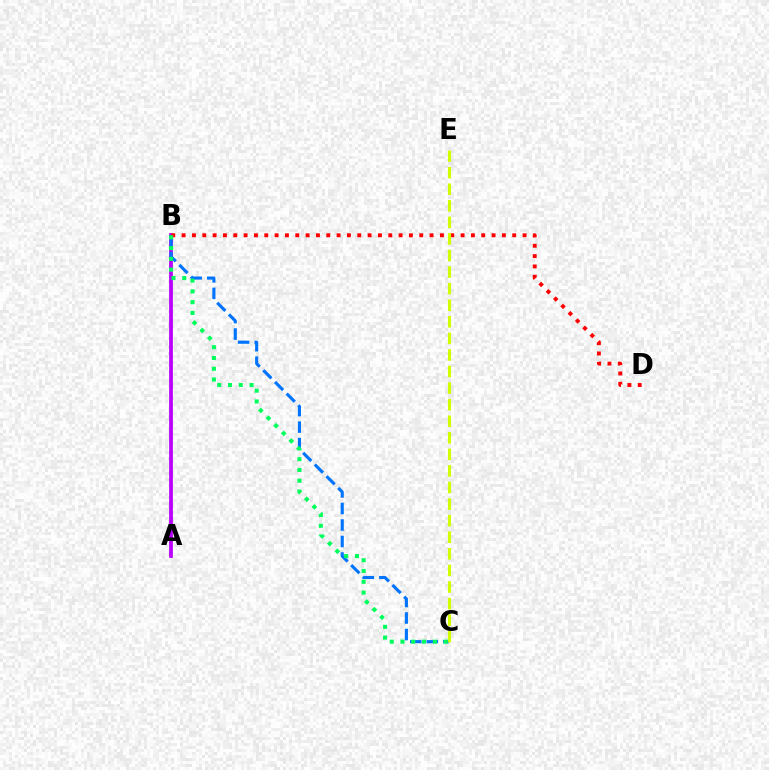{('A', 'B'): [{'color': '#b900ff', 'line_style': 'solid', 'thickness': 2.72}], ('B', 'C'): [{'color': '#0074ff', 'line_style': 'dashed', 'thickness': 2.24}, {'color': '#00ff5c', 'line_style': 'dotted', 'thickness': 2.93}], ('B', 'D'): [{'color': '#ff0000', 'line_style': 'dotted', 'thickness': 2.81}], ('C', 'E'): [{'color': '#d1ff00', 'line_style': 'dashed', 'thickness': 2.25}]}